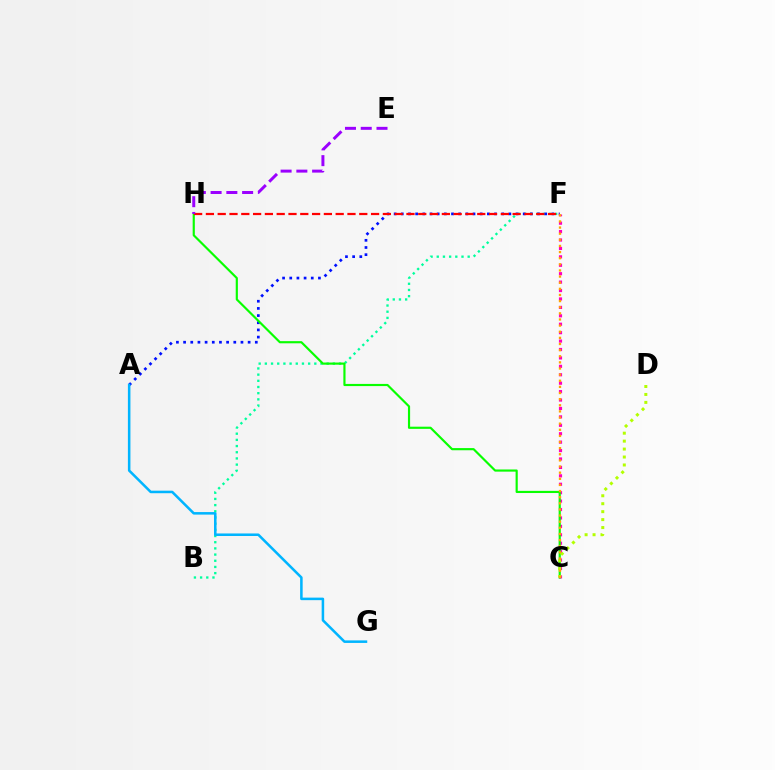{('C', 'F'): [{'color': '#ff00bd', 'line_style': 'dotted', 'thickness': 2.29}, {'color': '#ffa500', 'line_style': 'dotted', 'thickness': 1.66}], ('B', 'F'): [{'color': '#00ff9d', 'line_style': 'dotted', 'thickness': 1.68}], ('A', 'F'): [{'color': '#0010ff', 'line_style': 'dotted', 'thickness': 1.95}], ('C', 'H'): [{'color': '#08ff00', 'line_style': 'solid', 'thickness': 1.56}], ('C', 'D'): [{'color': '#b3ff00', 'line_style': 'dotted', 'thickness': 2.16}], ('F', 'H'): [{'color': '#ff0000', 'line_style': 'dashed', 'thickness': 1.6}], ('A', 'G'): [{'color': '#00b5ff', 'line_style': 'solid', 'thickness': 1.83}], ('E', 'H'): [{'color': '#9b00ff', 'line_style': 'dashed', 'thickness': 2.14}]}